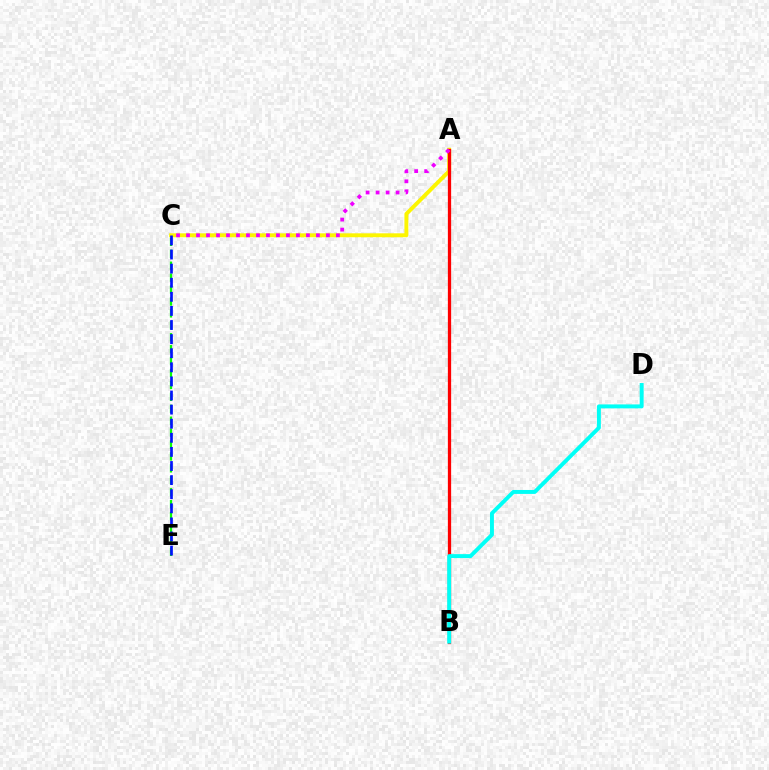{('A', 'C'): [{'color': '#fcf500', 'line_style': 'solid', 'thickness': 2.83}, {'color': '#ee00ff', 'line_style': 'dotted', 'thickness': 2.71}], ('A', 'B'): [{'color': '#ff0000', 'line_style': 'solid', 'thickness': 2.35}], ('B', 'D'): [{'color': '#00fff6', 'line_style': 'solid', 'thickness': 2.84}], ('C', 'E'): [{'color': '#08ff00', 'line_style': 'dashed', 'thickness': 1.62}, {'color': '#0010ff', 'line_style': 'dashed', 'thickness': 1.92}]}